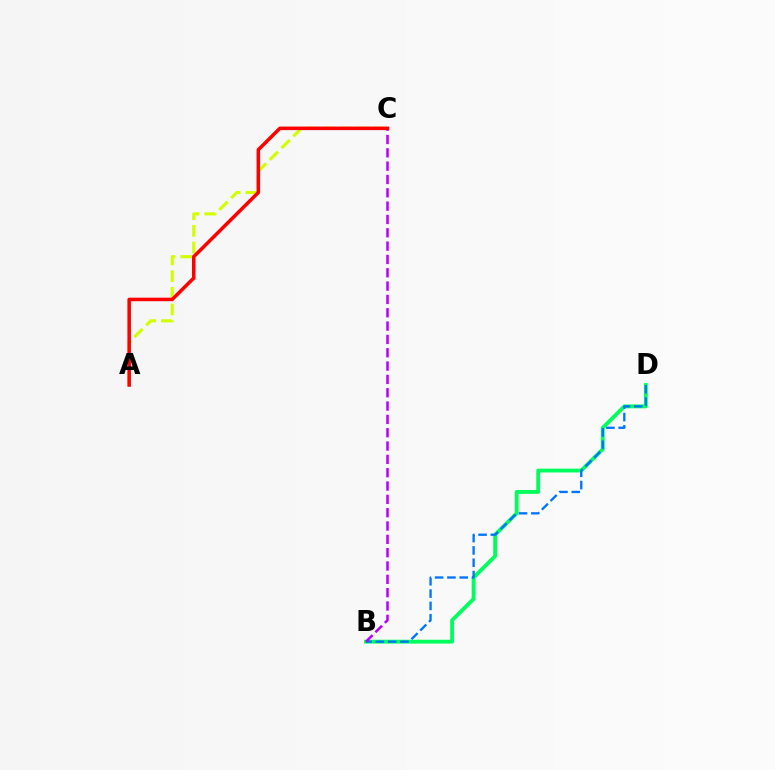{('B', 'D'): [{'color': '#00ff5c', 'line_style': 'solid', 'thickness': 2.76}, {'color': '#0074ff', 'line_style': 'dashed', 'thickness': 1.67}], ('A', 'C'): [{'color': '#d1ff00', 'line_style': 'dashed', 'thickness': 2.27}, {'color': '#ff0000', 'line_style': 'solid', 'thickness': 2.54}], ('B', 'C'): [{'color': '#b900ff', 'line_style': 'dashed', 'thickness': 1.81}]}